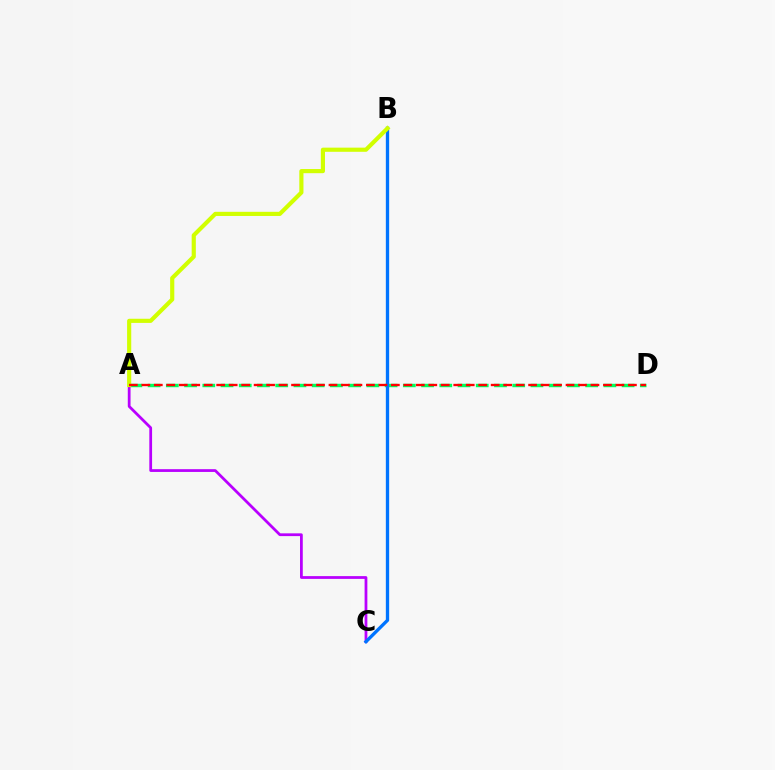{('A', 'D'): [{'color': '#00ff5c', 'line_style': 'dashed', 'thickness': 2.48}, {'color': '#ff0000', 'line_style': 'dashed', 'thickness': 1.69}], ('A', 'C'): [{'color': '#b900ff', 'line_style': 'solid', 'thickness': 1.99}], ('B', 'C'): [{'color': '#0074ff', 'line_style': 'solid', 'thickness': 2.39}], ('A', 'B'): [{'color': '#d1ff00', 'line_style': 'solid', 'thickness': 2.99}]}